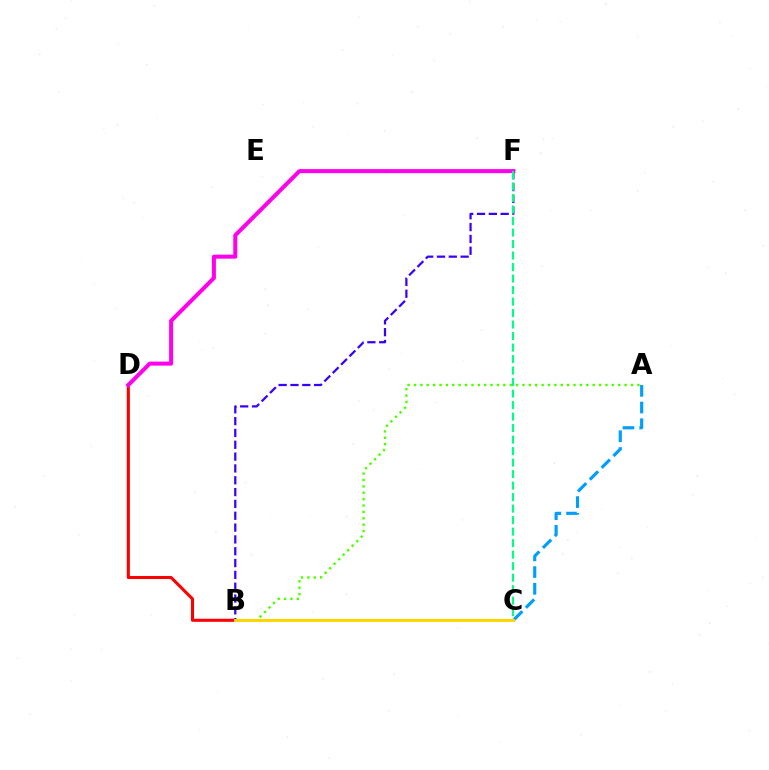{('B', 'D'): [{'color': '#ff0000', 'line_style': 'solid', 'thickness': 2.21}], ('A', 'B'): [{'color': '#4fff00', 'line_style': 'dotted', 'thickness': 1.73}], ('A', 'C'): [{'color': '#009eff', 'line_style': 'dashed', 'thickness': 2.27}], ('B', 'F'): [{'color': '#3700ff', 'line_style': 'dashed', 'thickness': 1.61}], ('D', 'F'): [{'color': '#ff00ed', 'line_style': 'solid', 'thickness': 2.9}], ('C', 'F'): [{'color': '#00ff86', 'line_style': 'dashed', 'thickness': 1.56}], ('B', 'C'): [{'color': '#ffd500', 'line_style': 'solid', 'thickness': 2.14}]}